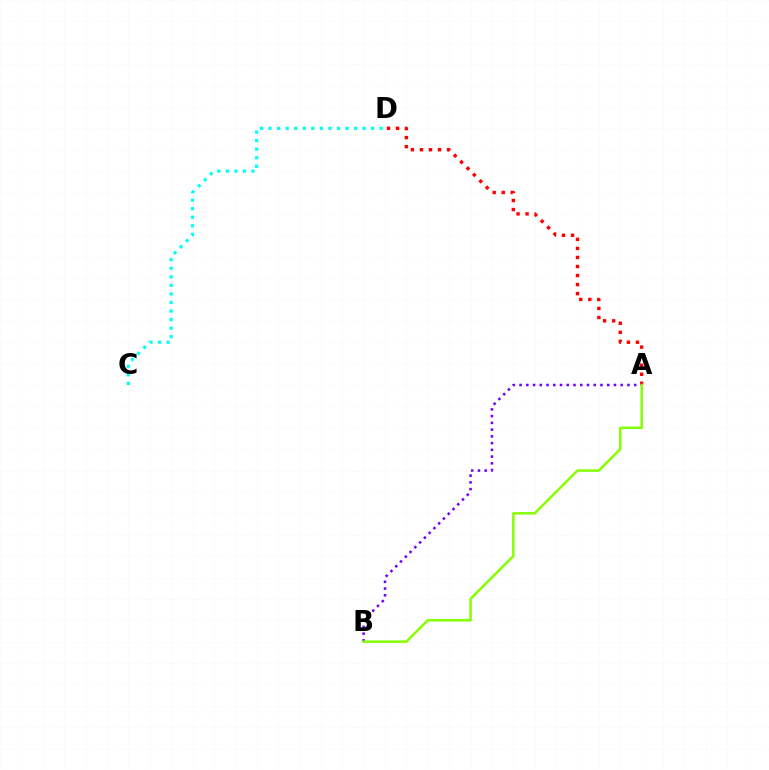{('A', 'B'): [{'color': '#7200ff', 'line_style': 'dotted', 'thickness': 1.83}, {'color': '#84ff00', 'line_style': 'solid', 'thickness': 1.79}], ('A', 'D'): [{'color': '#ff0000', 'line_style': 'dotted', 'thickness': 2.46}], ('C', 'D'): [{'color': '#00fff6', 'line_style': 'dotted', 'thickness': 2.32}]}